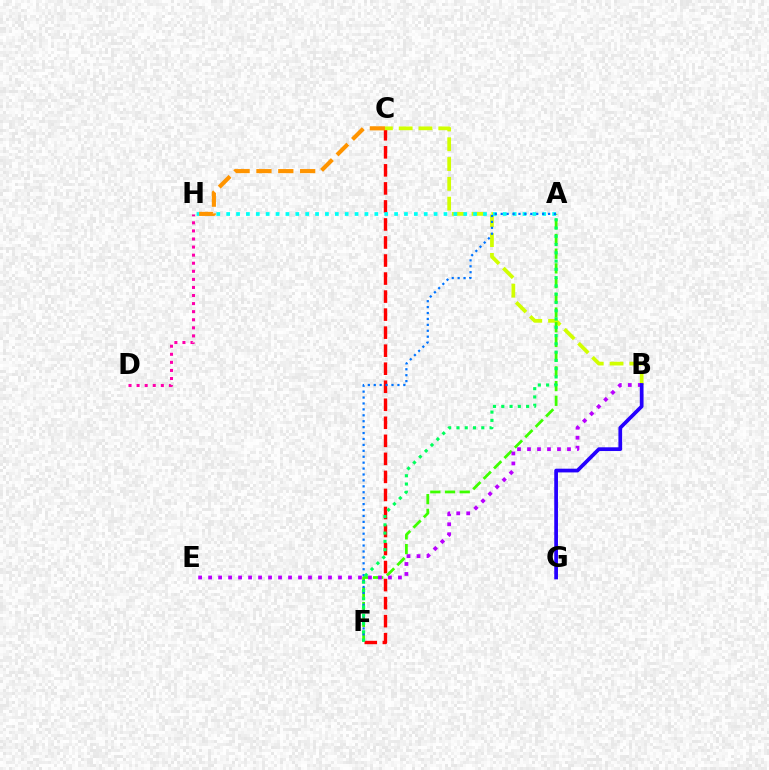{('D', 'H'): [{'color': '#ff00ac', 'line_style': 'dotted', 'thickness': 2.19}], ('C', 'F'): [{'color': '#ff0000', 'line_style': 'dashed', 'thickness': 2.45}], ('B', 'C'): [{'color': '#d1ff00', 'line_style': 'dashed', 'thickness': 2.69}], ('A', 'H'): [{'color': '#00fff6', 'line_style': 'dotted', 'thickness': 2.68}], ('A', 'F'): [{'color': '#3dff00', 'line_style': 'dashed', 'thickness': 2.0}, {'color': '#0074ff', 'line_style': 'dotted', 'thickness': 1.61}, {'color': '#00ff5c', 'line_style': 'dotted', 'thickness': 2.25}], ('B', 'E'): [{'color': '#b900ff', 'line_style': 'dotted', 'thickness': 2.71}], ('B', 'G'): [{'color': '#2500ff', 'line_style': 'solid', 'thickness': 2.68}], ('C', 'H'): [{'color': '#ff9400', 'line_style': 'dashed', 'thickness': 2.97}]}